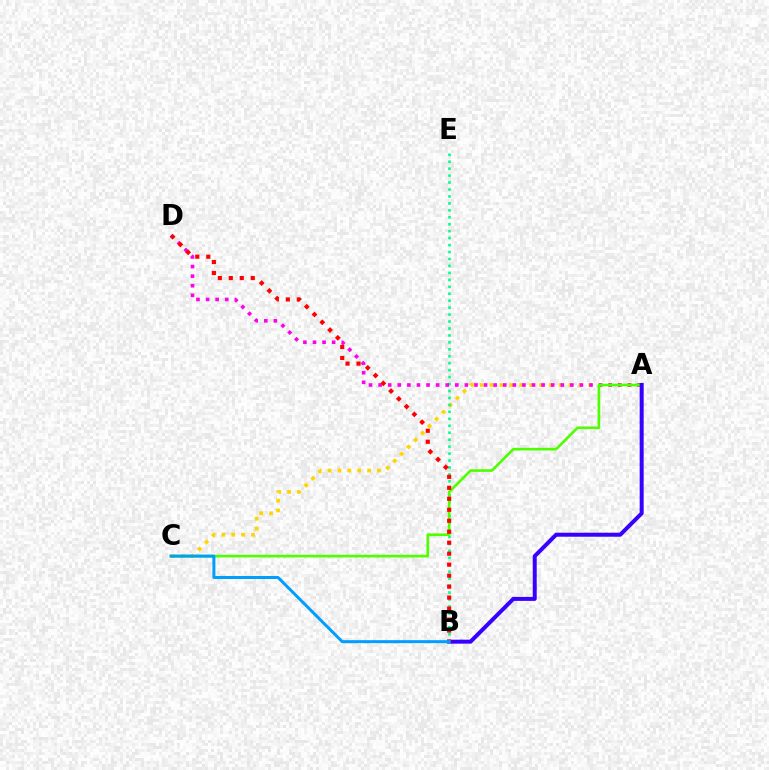{('A', 'C'): [{'color': '#ffd500', 'line_style': 'dotted', 'thickness': 2.68}, {'color': '#4fff00', 'line_style': 'solid', 'thickness': 1.91}], ('B', 'E'): [{'color': '#00ff86', 'line_style': 'dotted', 'thickness': 1.89}], ('A', 'D'): [{'color': '#ff00ed', 'line_style': 'dotted', 'thickness': 2.6}], ('A', 'B'): [{'color': '#3700ff', 'line_style': 'solid', 'thickness': 2.88}], ('B', 'D'): [{'color': '#ff0000', 'line_style': 'dotted', 'thickness': 2.98}], ('B', 'C'): [{'color': '#009eff', 'line_style': 'solid', 'thickness': 2.16}]}